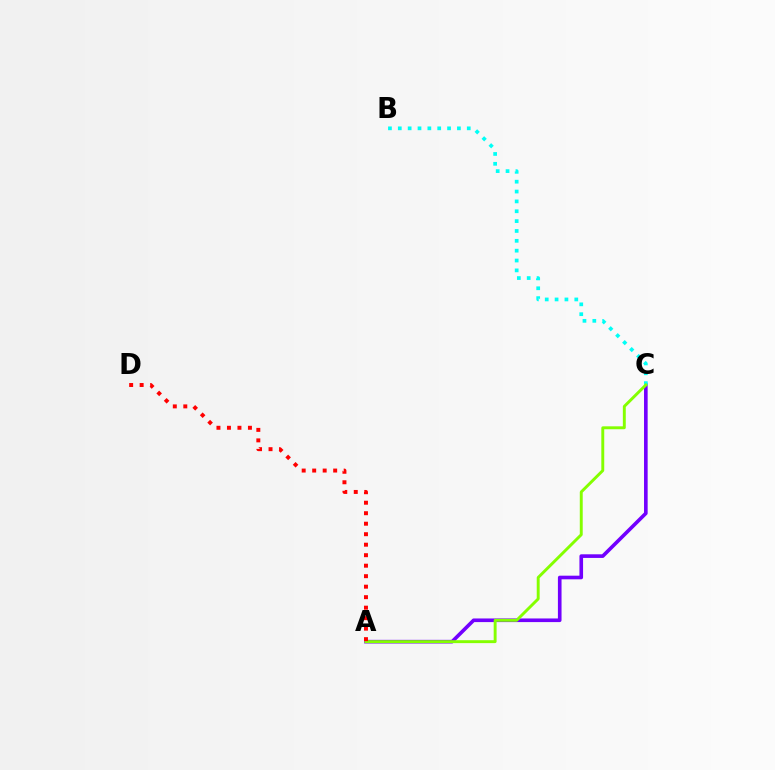{('A', 'C'): [{'color': '#7200ff', 'line_style': 'solid', 'thickness': 2.61}, {'color': '#84ff00', 'line_style': 'solid', 'thickness': 2.1}], ('B', 'C'): [{'color': '#00fff6', 'line_style': 'dotted', 'thickness': 2.68}], ('A', 'D'): [{'color': '#ff0000', 'line_style': 'dotted', 'thickness': 2.85}]}